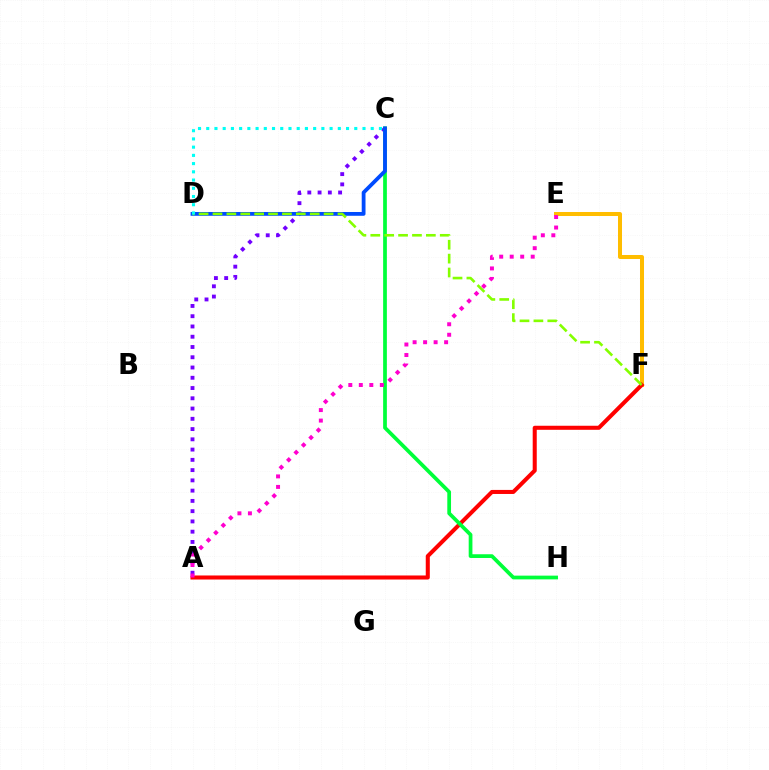{('E', 'F'): [{'color': '#ffbd00', 'line_style': 'solid', 'thickness': 2.89}], ('A', 'C'): [{'color': '#7200ff', 'line_style': 'dotted', 'thickness': 2.79}], ('A', 'F'): [{'color': '#ff0000', 'line_style': 'solid', 'thickness': 2.91}], ('C', 'H'): [{'color': '#00ff39', 'line_style': 'solid', 'thickness': 2.69}], ('C', 'D'): [{'color': '#004bff', 'line_style': 'solid', 'thickness': 2.73}, {'color': '#00fff6', 'line_style': 'dotted', 'thickness': 2.23}], ('D', 'F'): [{'color': '#84ff00', 'line_style': 'dashed', 'thickness': 1.89}], ('A', 'E'): [{'color': '#ff00cf', 'line_style': 'dotted', 'thickness': 2.85}]}